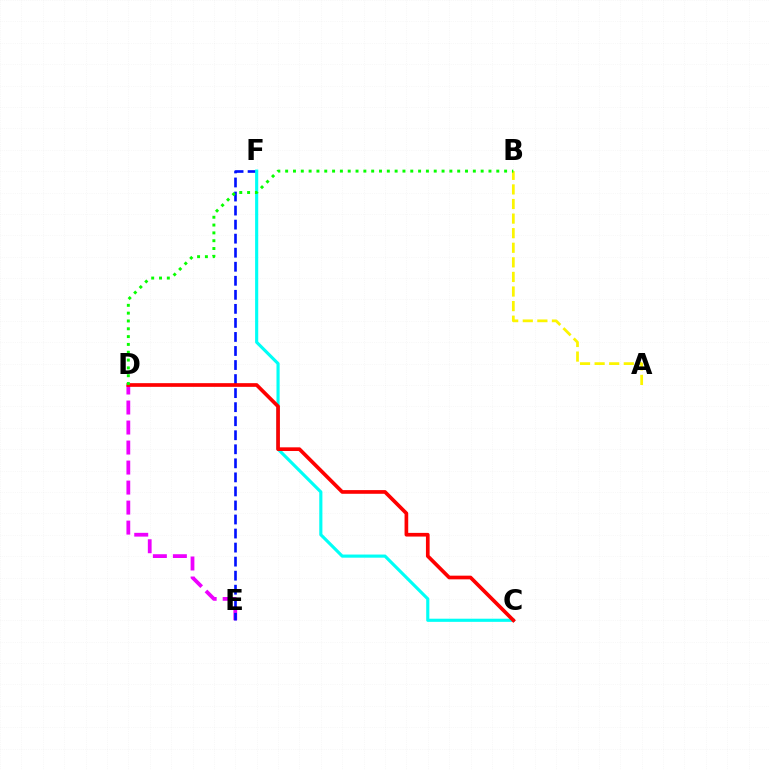{('D', 'E'): [{'color': '#ee00ff', 'line_style': 'dashed', 'thickness': 2.72}], ('E', 'F'): [{'color': '#0010ff', 'line_style': 'dashed', 'thickness': 1.91}], ('A', 'B'): [{'color': '#fcf500', 'line_style': 'dashed', 'thickness': 1.98}], ('C', 'F'): [{'color': '#00fff6', 'line_style': 'solid', 'thickness': 2.26}], ('C', 'D'): [{'color': '#ff0000', 'line_style': 'solid', 'thickness': 2.65}], ('B', 'D'): [{'color': '#08ff00', 'line_style': 'dotted', 'thickness': 2.12}]}